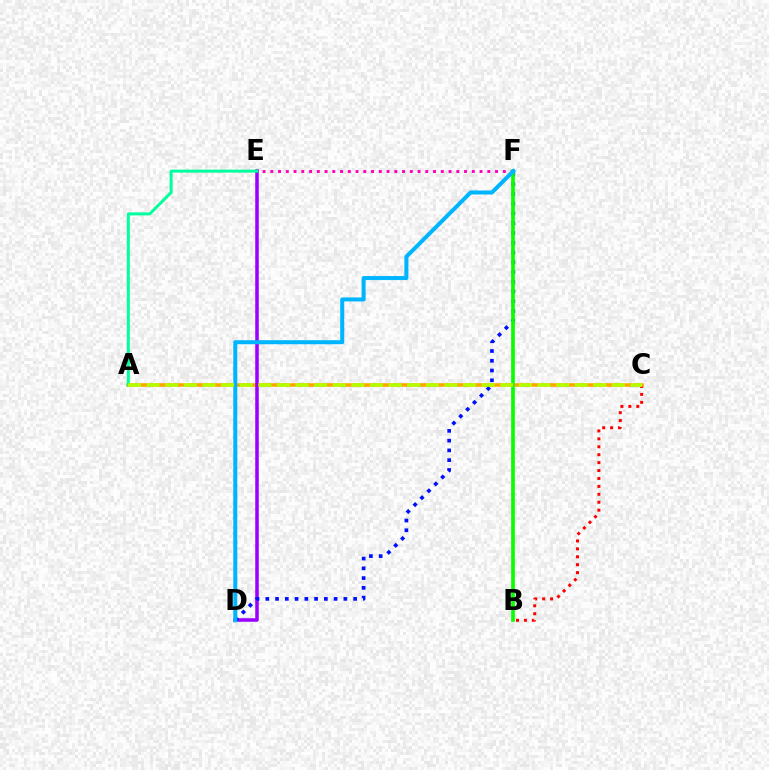{('B', 'C'): [{'color': '#ff0000', 'line_style': 'dotted', 'thickness': 2.15}], ('A', 'C'): [{'color': '#ffa500', 'line_style': 'solid', 'thickness': 2.52}, {'color': '#b3ff00', 'line_style': 'dashed', 'thickness': 2.53}], ('E', 'F'): [{'color': '#ff00bd', 'line_style': 'dotted', 'thickness': 2.11}], ('D', 'E'): [{'color': '#9b00ff', 'line_style': 'solid', 'thickness': 2.54}], ('D', 'F'): [{'color': '#0010ff', 'line_style': 'dotted', 'thickness': 2.65}, {'color': '#00b5ff', 'line_style': 'solid', 'thickness': 2.89}], ('A', 'E'): [{'color': '#00ff9d', 'line_style': 'solid', 'thickness': 2.15}], ('B', 'F'): [{'color': '#08ff00', 'line_style': 'solid', 'thickness': 2.64}]}